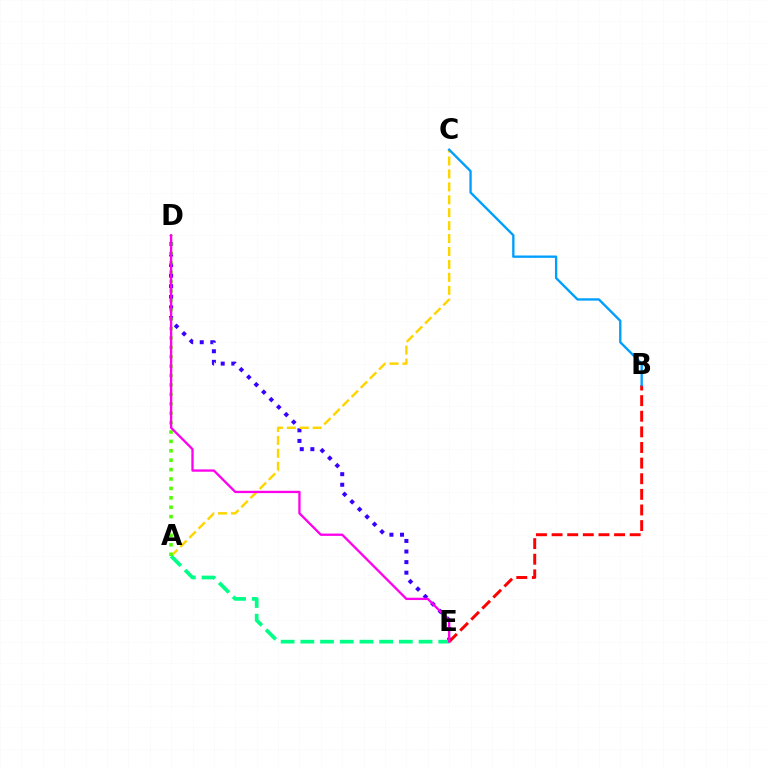{('D', 'E'): [{'color': '#3700ff', 'line_style': 'dotted', 'thickness': 2.88}, {'color': '#ff00ed', 'line_style': 'solid', 'thickness': 1.66}], ('B', 'E'): [{'color': '#ff0000', 'line_style': 'dashed', 'thickness': 2.12}], ('A', 'C'): [{'color': '#ffd500', 'line_style': 'dashed', 'thickness': 1.76}], ('B', 'C'): [{'color': '#009eff', 'line_style': 'solid', 'thickness': 1.69}], ('A', 'E'): [{'color': '#00ff86', 'line_style': 'dashed', 'thickness': 2.68}], ('A', 'D'): [{'color': '#4fff00', 'line_style': 'dotted', 'thickness': 2.55}]}